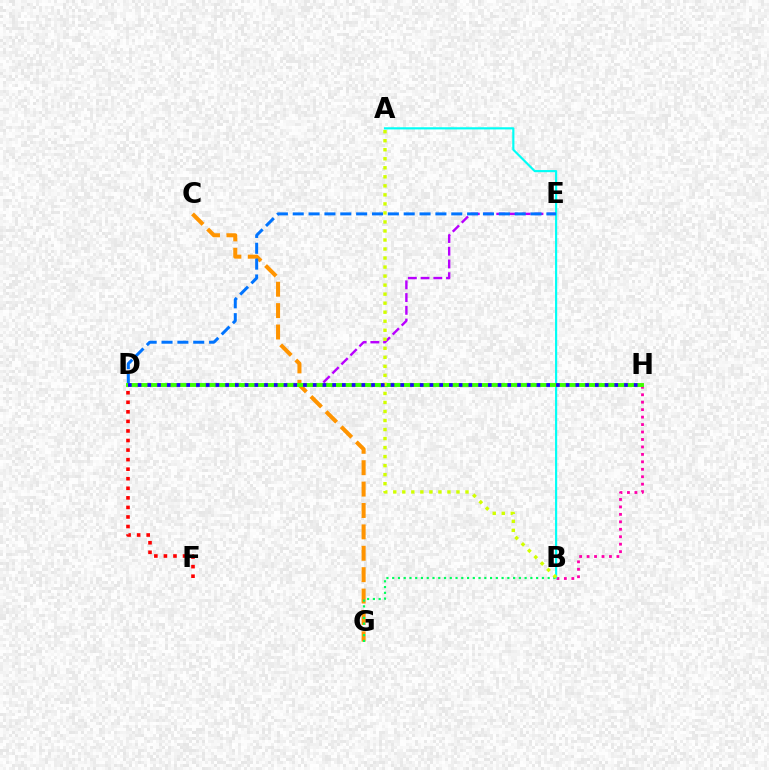{('B', 'H'): [{'color': '#ff00ac', 'line_style': 'dotted', 'thickness': 2.03}], ('D', 'E'): [{'color': '#b900ff', 'line_style': 'dashed', 'thickness': 1.73}, {'color': '#0074ff', 'line_style': 'dashed', 'thickness': 2.15}], ('C', 'G'): [{'color': '#ff9400', 'line_style': 'dashed', 'thickness': 2.91}], ('B', 'G'): [{'color': '#00ff5c', 'line_style': 'dotted', 'thickness': 1.56}], ('A', 'B'): [{'color': '#00fff6', 'line_style': 'solid', 'thickness': 1.55}, {'color': '#d1ff00', 'line_style': 'dotted', 'thickness': 2.45}], ('D', 'F'): [{'color': '#ff0000', 'line_style': 'dotted', 'thickness': 2.6}], ('D', 'H'): [{'color': '#3dff00', 'line_style': 'solid', 'thickness': 2.82}, {'color': '#2500ff', 'line_style': 'dotted', 'thickness': 2.64}]}